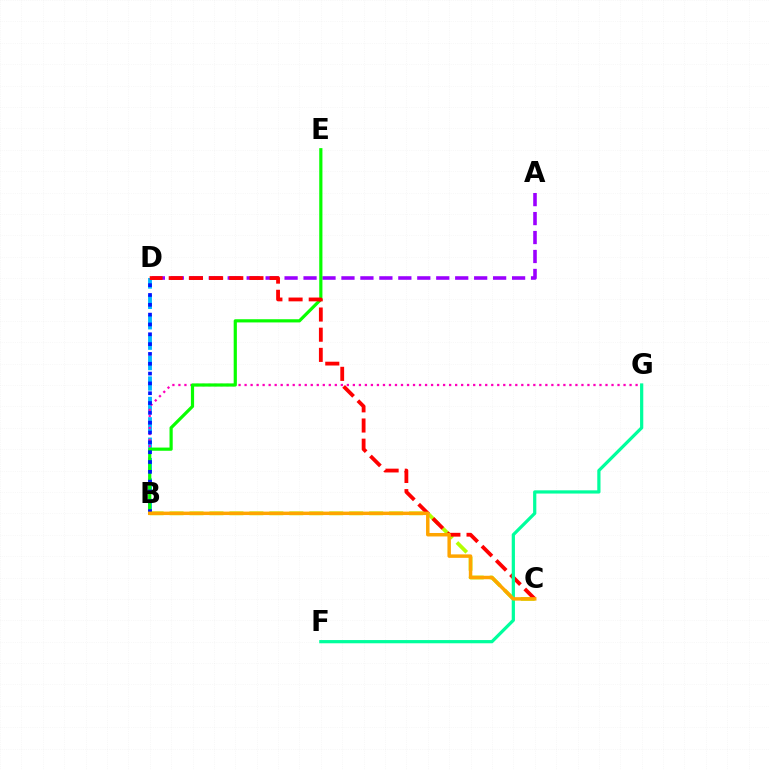{('B', 'D'): [{'color': '#00b5ff', 'line_style': 'dashed', 'thickness': 2.77}, {'color': '#0010ff', 'line_style': 'dotted', 'thickness': 2.67}], ('B', 'C'): [{'color': '#b3ff00', 'line_style': 'dashed', 'thickness': 2.71}, {'color': '#ffa500', 'line_style': 'solid', 'thickness': 2.5}], ('B', 'G'): [{'color': '#ff00bd', 'line_style': 'dotted', 'thickness': 1.63}], ('A', 'D'): [{'color': '#9b00ff', 'line_style': 'dashed', 'thickness': 2.58}], ('B', 'E'): [{'color': '#08ff00', 'line_style': 'solid', 'thickness': 2.3}], ('C', 'D'): [{'color': '#ff0000', 'line_style': 'dashed', 'thickness': 2.74}], ('F', 'G'): [{'color': '#00ff9d', 'line_style': 'solid', 'thickness': 2.32}]}